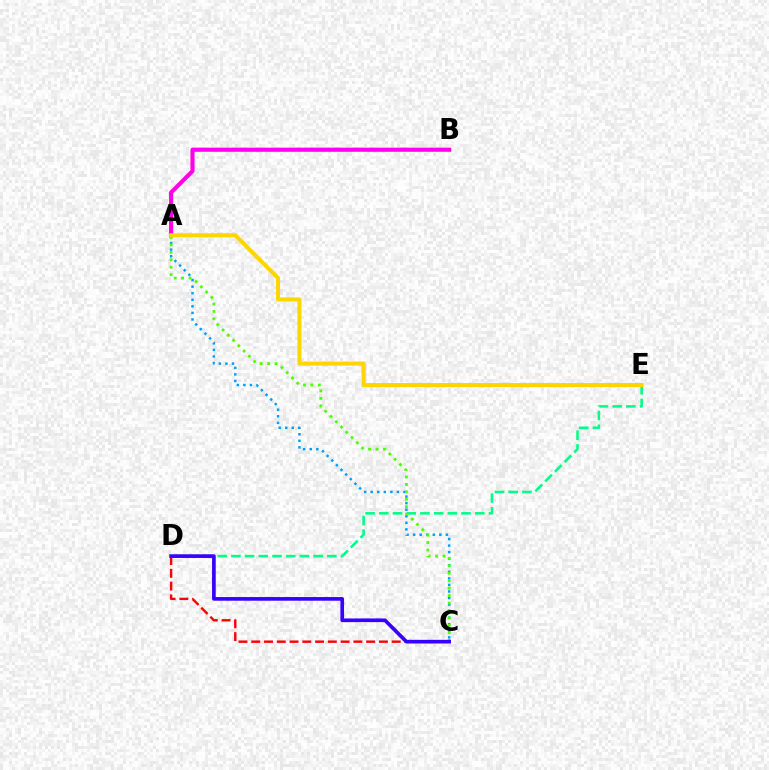{('D', 'E'): [{'color': '#00ff86', 'line_style': 'dashed', 'thickness': 1.86}], ('A', 'C'): [{'color': '#009eff', 'line_style': 'dotted', 'thickness': 1.78}, {'color': '#4fff00', 'line_style': 'dotted', 'thickness': 2.02}], ('A', 'B'): [{'color': '#ff00ed', 'line_style': 'solid', 'thickness': 2.98}], ('C', 'D'): [{'color': '#ff0000', 'line_style': 'dashed', 'thickness': 1.73}, {'color': '#3700ff', 'line_style': 'solid', 'thickness': 2.64}], ('A', 'E'): [{'color': '#ffd500', 'line_style': 'solid', 'thickness': 2.89}]}